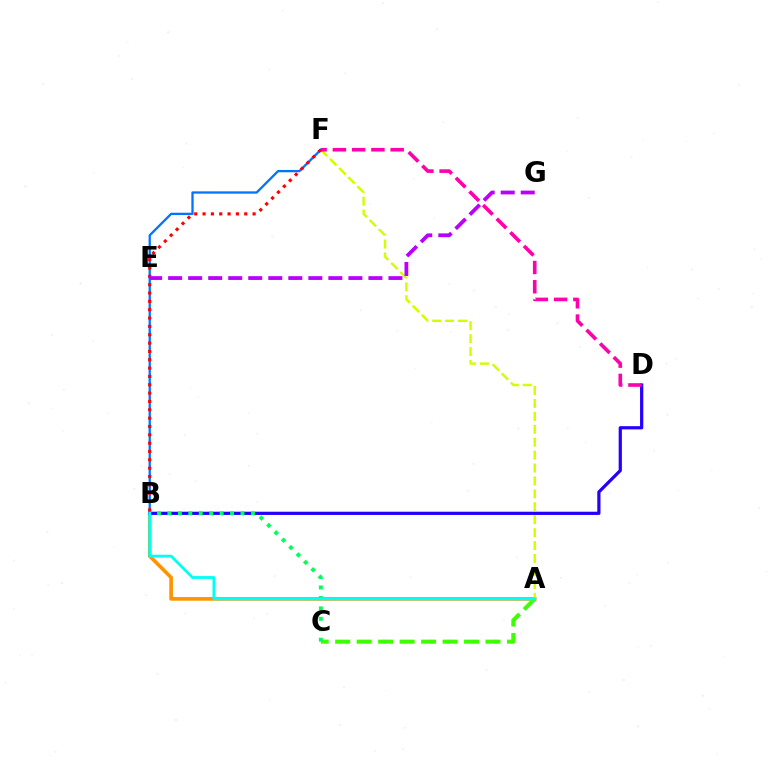{('A', 'B'): [{'color': '#ff9400', 'line_style': 'solid', 'thickness': 2.63}, {'color': '#00fff6', 'line_style': 'solid', 'thickness': 2.0}], ('B', 'D'): [{'color': '#2500ff', 'line_style': 'solid', 'thickness': 2.32}], ('A', 'F'): [{'color': '#d1ff00', 'line_style': 'dashed', 'thickness': 1.76}], ('B', 'F'): [{'color': '#0074ff', 'line_style': 'solid', 'thickness': 1.65}, {'color': '#ff0000', 'line_style': 'dotted', 'thickness': 2.27}], ('A', 'C'): [{'color': '#3dff00', 'line_style': 'dashed', 'thickness': 2.92}], ('E', 'G'): [{'color': '#b900ff', 'line_style': 'dashed', 'thickness': 2.72}], ('B', 'C'): [{'color': '#00ff5c', 'line_style': 'dotted', 'thickness': 2.84}], ('D', 'F'): [{'color': '#ff00ac', 'line_style': 'dashed', 'thickness': 2.62}]}